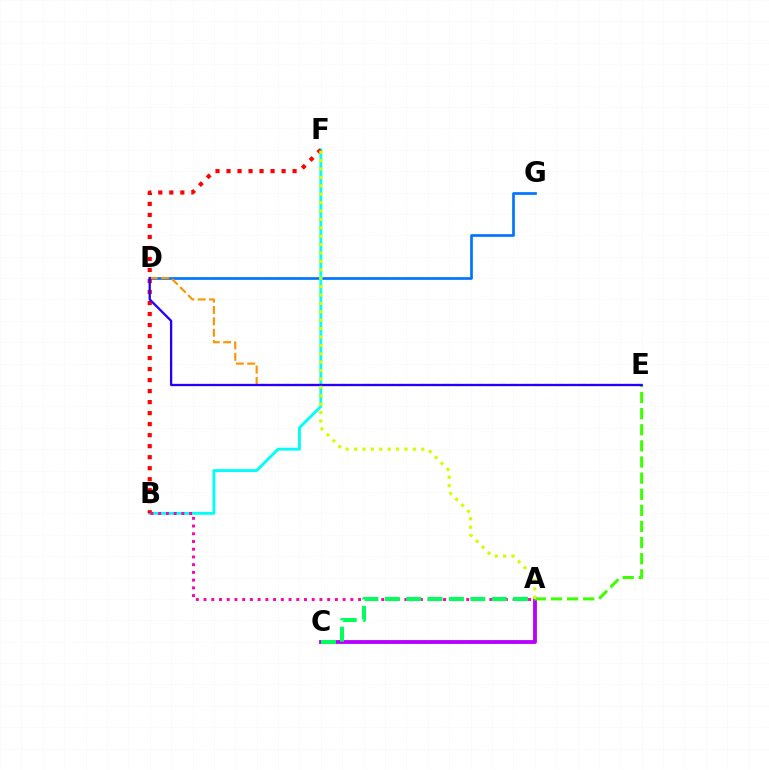{('D', 'G'): [{'color': '#0074ff', 'line_style': 'solid', 'thickness': 1.94}], ('B', 'F'): [{'color': '#00fff6', 'line_style': 'solid', 'thickness': 2.08}, {'color': '#ff0000', 'line_style': 'dotted', 'thickness': 2.99}], ('A', 'C'): [{'color': '#b900ff', 'line_style': 'solid', 'thickness': 2.76}, {'color': '#00ff5c', 'line_style': 'dashed', 'thickness': 2.9}], ('A', 'B'): [{'color': '#ff00ac', 'line_style': 'dotted', 'thickness': 2.1}], ('D', 'E'): [{'color': '#ff9400', 'line_style': 'dashed', 'thickness': 1.54}, {'color': '#2500ff', 'line_style': 'solid', 'thickness': 1.66}], ('A', 'E'): [{'color': '#3dff00', 'line_style': 'dashed', 'thickness': 2.19}], ('A', 'F'): [{'color': '#d1ff00', 'line_style': 'dotted', 'thickness': 2.28}]}